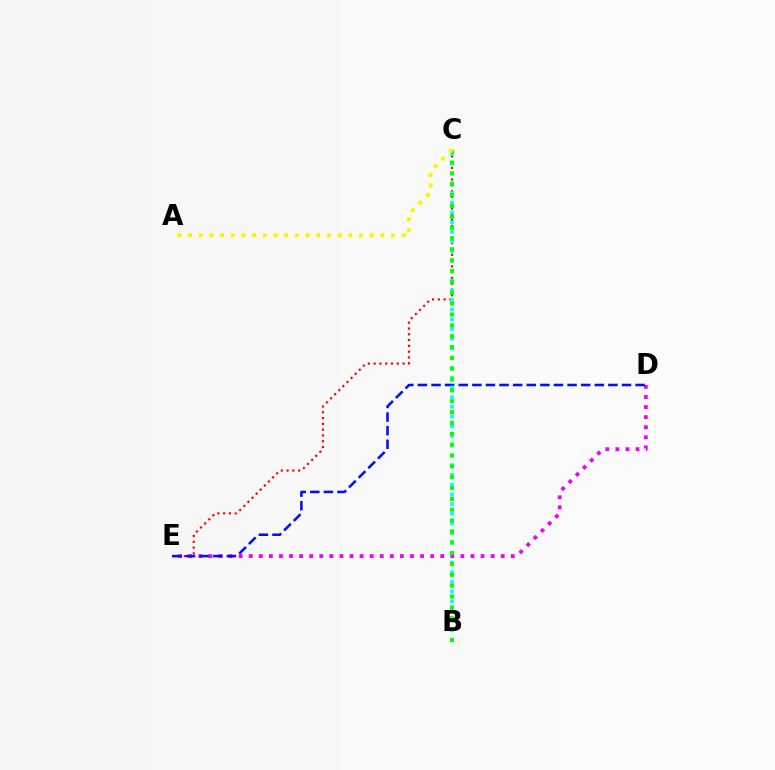{('D', 'E'): [{'color': '#ee00ff', 'line_style': 'dotted', 'thickness': 2.74}, {'color': '#0010ff', 'line_style': 'dashed', 'thickness': 1.85}], ('C', 'E'): [{'color': '#ff0000', 'line_style': 'dotted', 'thickness': 1.57}], ('B', 'C'): [{'color': '#00fff6', 'line_style': 'dotted', 'thickness': 2.64}, {'color': '#08ff00', 'line_style': 'dotted', 'thickness': 2.95}], ('A', 'C'): [{'color': '#fcf500', 'line_style': 'dotted', 'thickness': 2.9}]}